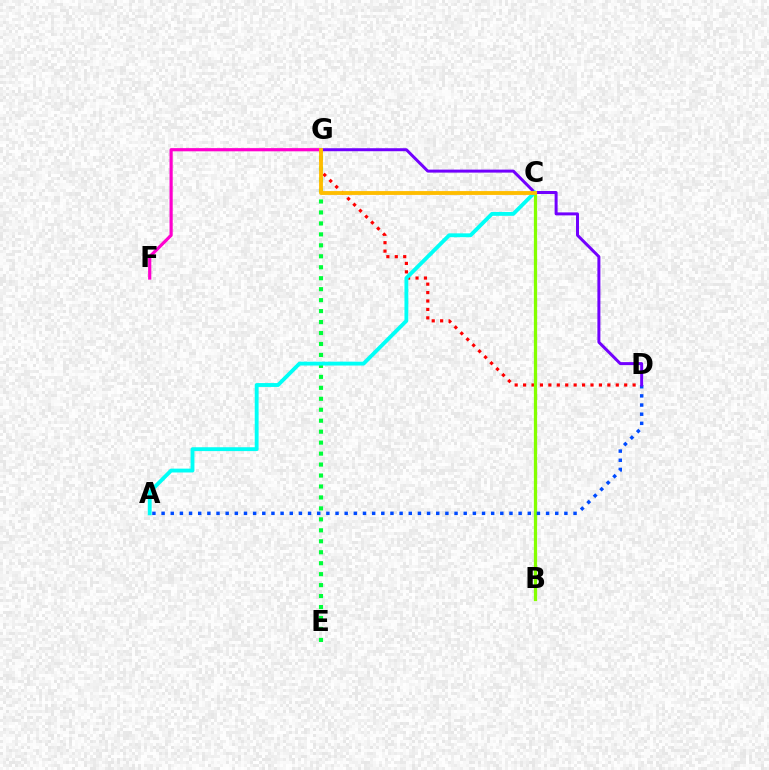{('D', 'G'): [{'color': '#ff0000', 'line_style': 'dotted', 'thickness': 2.29}, {'color': '#7200ff', 'line_style': 'solid', 'thickness': 2.15}], ('B', 'C'): [{'color': '#84ff00', 'line_style': 'solid', 'thickness': 2.34}], ('A', 'D'): [{'color': '#004bff', 'line_style': 'dotted', 'thickness': 2.49}], ('F', 'G'): [{'color': '#ff00cf', 'line_style': 'solid', 'thickness': 2.29}], ('E', 'G'): [{'color': '#00ff39', 'line_style': 'dotted', 'thickness': 2.98}], ('A', 'C'): [{'color': '#00fff6', 'line_style': 'solid', 'thickness': 2.78}], ('C', 'G'): [{'color': '#ffbd00', 'line_style': 'solid', 'thickness': 2.77}]}